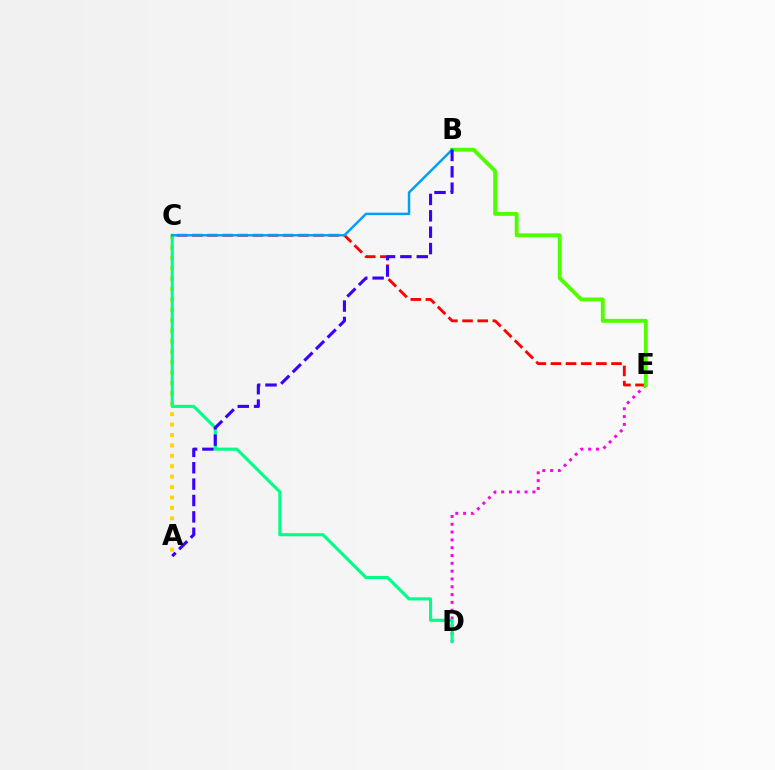{('A', 'C'): [{'color': '#ffd500', 'line_style': 'dotted', 'thickness': 2.83}], ('C', 'E'): [{'color': '#ff0000', 'line_style': 'dashed', 'thickness': 2.06}], ('D', 'E'): [{'color': '#ff00ed', 'line_style': 'dotted', 'thickness': 2.12}], ('B', 'E'): [{'color': '#4fff00', 'line_style': 'solid', 'thickness': 2.8}], ('C', 'D'): [{'color': '#00ff86', 'line_style': 'solid', 'thickness': 2.24}], ('B', 'C'): [{'color': '#009eff', 'line_style': 'solid', 'thickness': 1.77}], ('A', 'B'): [{'color': '#3700ff', 'line_style': 'dashed', 'thickness': 2.23}]}